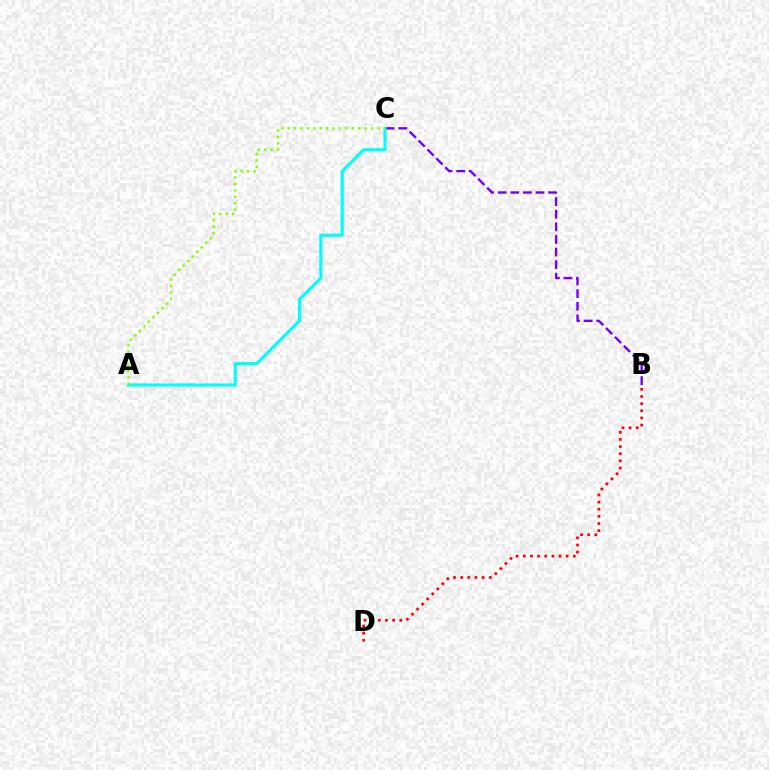{('B', 'C'): [{'color': '#7200ff', 'line_style': 'dashed', 'thickness': 1.71}], ('A', 'C'): [{'color': '#00fff6', 'line_style': 'solid', 'thickness': 2.24}, {'color': '#84ff00', 'line_style': 'dotted', 'thickness': 1.74}], ('B', 'D'): [{'color': '#ff0000', 'line_style': 'dotted', 'thickness': 1.94}]}